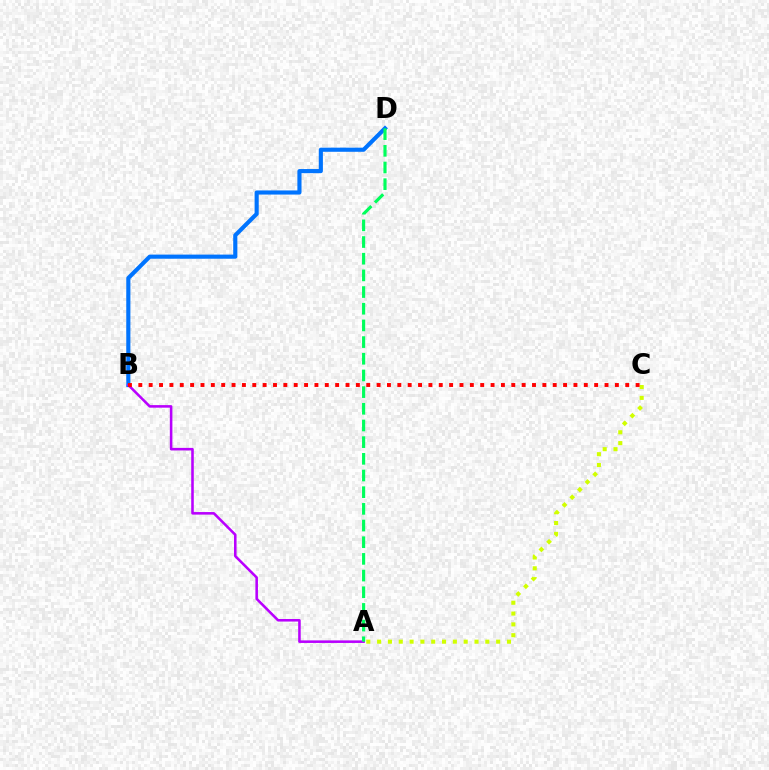{('B', 'D'): [{'color': '#0074ff', 'line_style': 'solid', 'thickness': 2.97}], ('A', 'B'): [{'color': '#b900ff', 'line_style': 'solid', 'thickness': 1.84}], ('A', 'C'): [{'color': '#d1ff00', 'line_style': 'dotted', 'thickness': 2.94}], ('B', 'C'): [{'color': '#ff0000', 'line_style': 'dotted', 'thickness': 2.81}], ('A', 'D'): [{'color': '#00ff5c', 'line_style': 'dashed', 'thickness': 2.27}]}